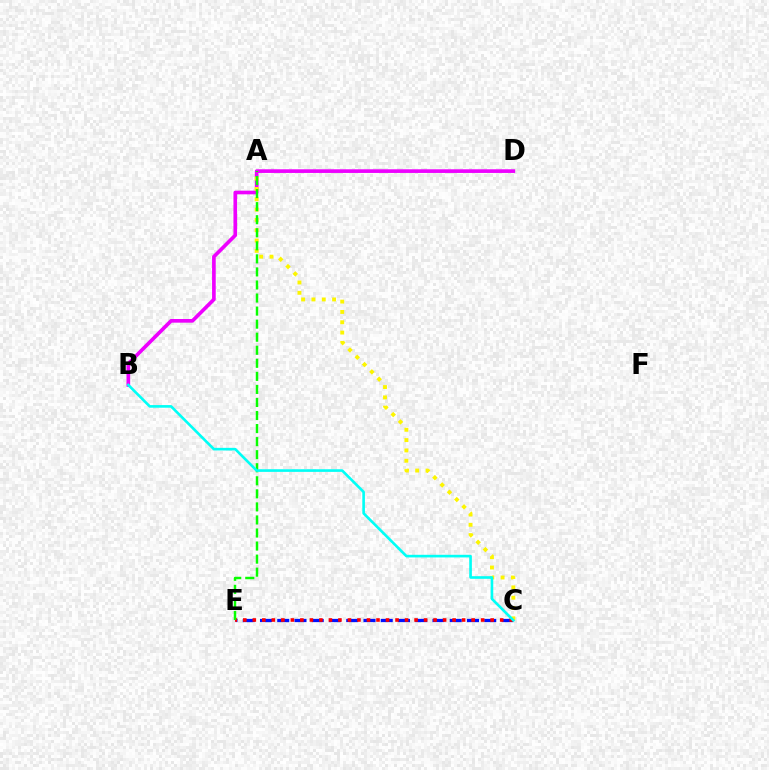{('C', 'E'): [{'color': '#0010ff', 'line_style': 'dashed', 'thickness': 2.34}, {'color': '#ff0000', 'line_style': 'dotted', 'thickness': 2.59}], ('B', 'D'): [{'color': '#ee00ff', 'line_style': 'solid', 'thickness': 2.64}], ('A', 'C'): [{'color': '#fcf500', 'line_style': 'dotted', 'thickness': 2.8}], ('A', 'E'): [{'color': '#08ff00', 'line_style': 'dashed', 'thickness': 1.77}], ('B', 'C'): [{'color': '#00fff6', 'line_style': 'solid', 'thickness': 1.89}]}